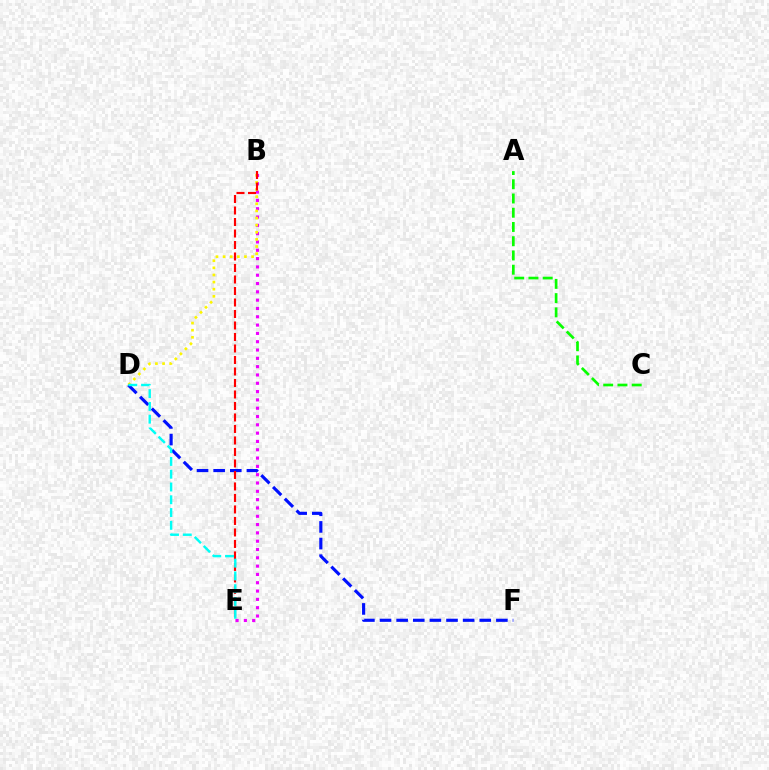{('B', 'E'): [{'color': '#ee00ff', 'line_style': 'dotted', 'thickness': 2.26}, {'color': '#ff0000', 'line_style': 'dashed', 'thickness': 1.56}], ('B', 'D'): [{'color': '#fcf500', 'line_style': 'dotted', 'thickness': 1.93}], ('D', 'F'): [{'color': '#0010ff', 'line_style': 'dashed', 'thickness': 2.26}], ('A', 'C'): [{'color': '#08ff00', 'line_style': 'dashed', 'thickness': 1.93}], ('D', 'E'): [{'color': '#00fff6', 'line_style': 'dashed', 'thickness': 1.74}]}